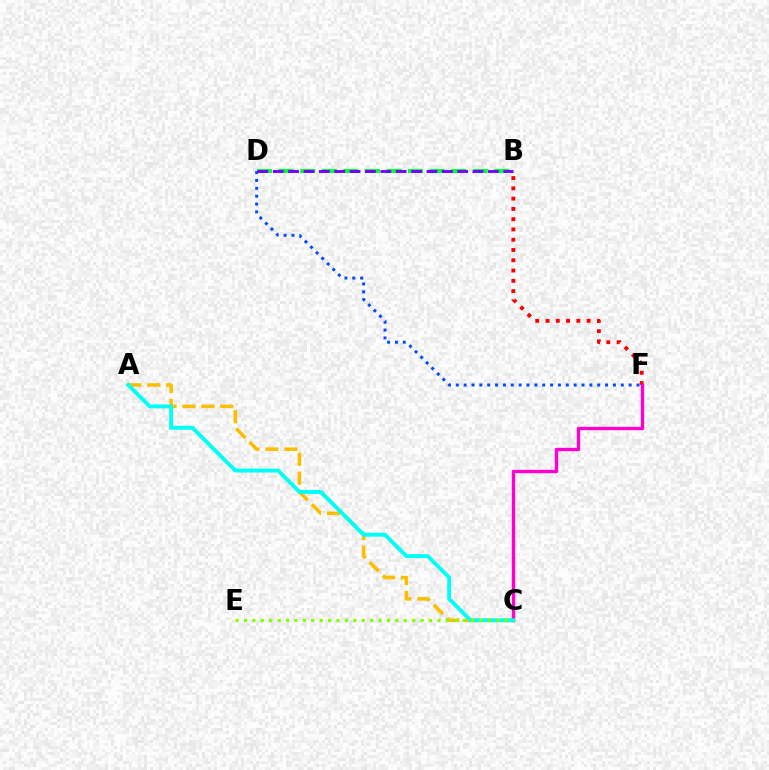{('B', 'D'): [{'color': '#00ff39', 'line_style': 'dashed', 'thickness': 2.93}, {'color': '#7200ff', 'line_style': 'dashed', 'thickness': 2.09}], ('D', 'F'): [{'color': '#004bff', 'line_style': 'dotted', 'thickness': 2.13}], ('A', 'C'): [{'color': '#ffbd00', 'line_style': 'dashed', 'thickness': 2.56}, {'color': '#00fff6', 'line_style': 'solid', 'thickness': 2.81}], ('B', 'F'): [{'color': '#ff0000', 'line_style': 'dotted', 'thickness': 2.79}], ('C', 'F'): [{'color': '#ff00cf', 'line_style': 'solid', 'thickness': 2.42}], ('C', 'E'): [{'color': '#84ff00', 'line_style': 'dotted', 'thickness': 2.28}]}